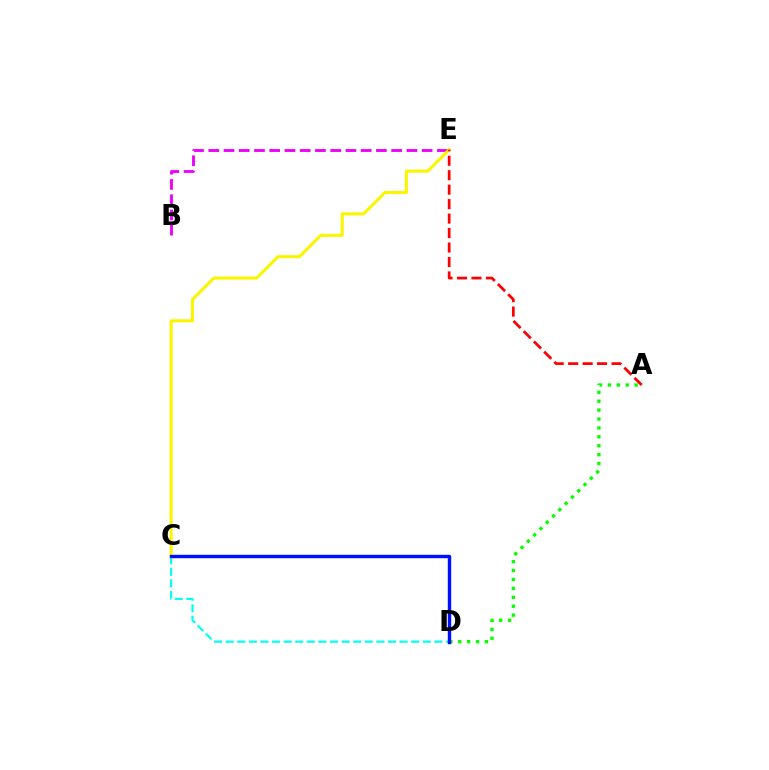{('B', 'E'): [{'color': '#ee00ff', 'line_style': 'dashed', 'thickness': 2.07}], ('C', 'D'): [{'color': '#00fff6', 'line_style': 'dashed', 'thickness': 1.58}, {'color': '#0010ff', 'line_style': 'solid', 'thickness': 2.46}], ('C', 'E'): [{'color': '#fcf500', 'line_style': 'solid', 'thickness': 2.21}], ('A', 'D'): [{'color': '#08ff00', 'line_style': 'dotted', 'thickness': 2.42}], ('A', 'E'): [{'color': '#ff0000', 'line_style': 'dashed', 'thickness': 1.96}]}